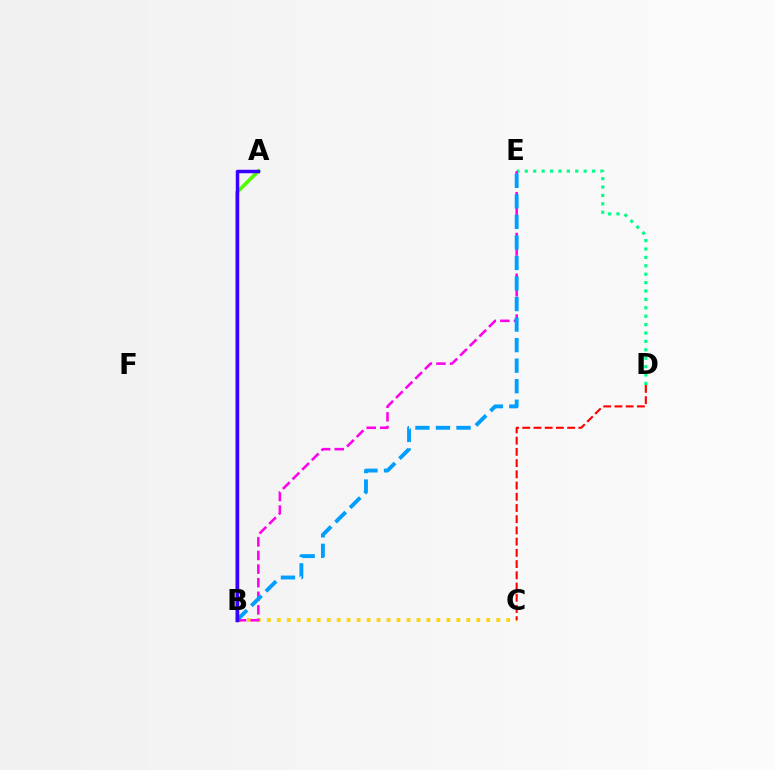{('B', 'C'): [{'color': '#ffd500', 'line_style': 'dotted', 'thickness': 2.71}], ('D', 'E'): [{'color': '#00ff86', 'line_style': 'dotted', 'thickness': 2.28}], ('A', 'B'): [{'color': '#4fff00', 'line_style': 'solid', 'thickness': 2.59}, {'color': '#3700ff', 'line_style': 'solid', 'thickness': 2.5}], ('C', 'D'): [{'color': '#ff0000', 'line_style': 'dashed', 'thickness': 1.52}], ('B', 'E'): [{'color': '#ff00ed', 'line_style': 'dashed', 'thickness': 1.85}, {'color': '#009eff', 'line_style': 'dashed', 'thickness': 2.79}]}